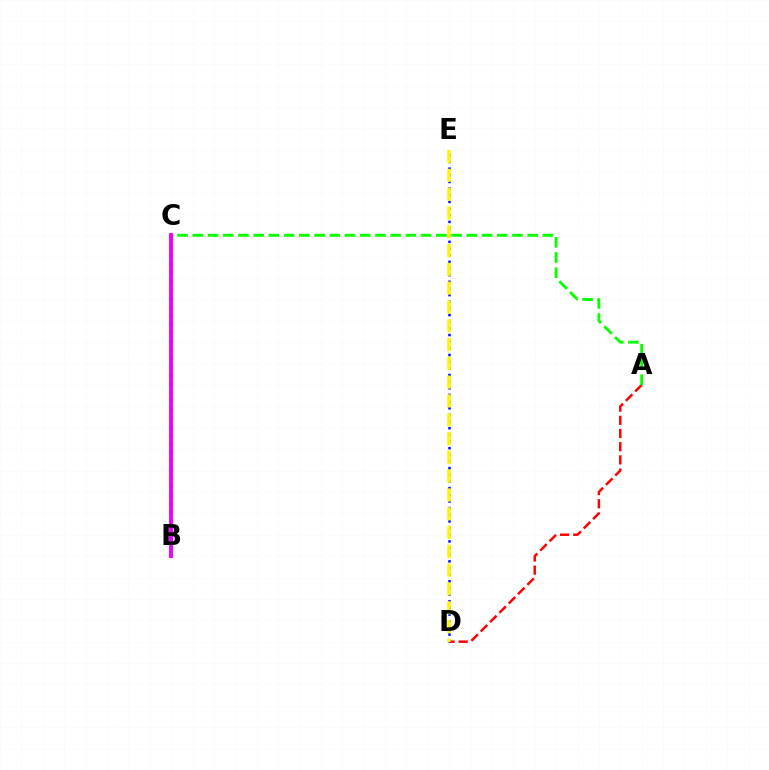{('A', 'D'): [{'color': '#ff0000', 'line_style': 'dashed', 'thickness': 1.79}], ('A', 'C'): [{'color': '#08ff00', 'line_style': 'dashed', 'thickness': 2.07}], ('B', 'C'): [{'color': '#00fff6', 'line_style': 'dotted', 'thickness': 2.32}, {'color': '#ee00ff', 'line_style': 'solid', 'thickness': 2.8}], ('D', 'E'): [{'color': '#0010ff', 'line_style': 'dotted', 'thickness': 1.81}, {'color': '#fcf500', 'line_style': 'dashed', 'thickness': 2.55}]}